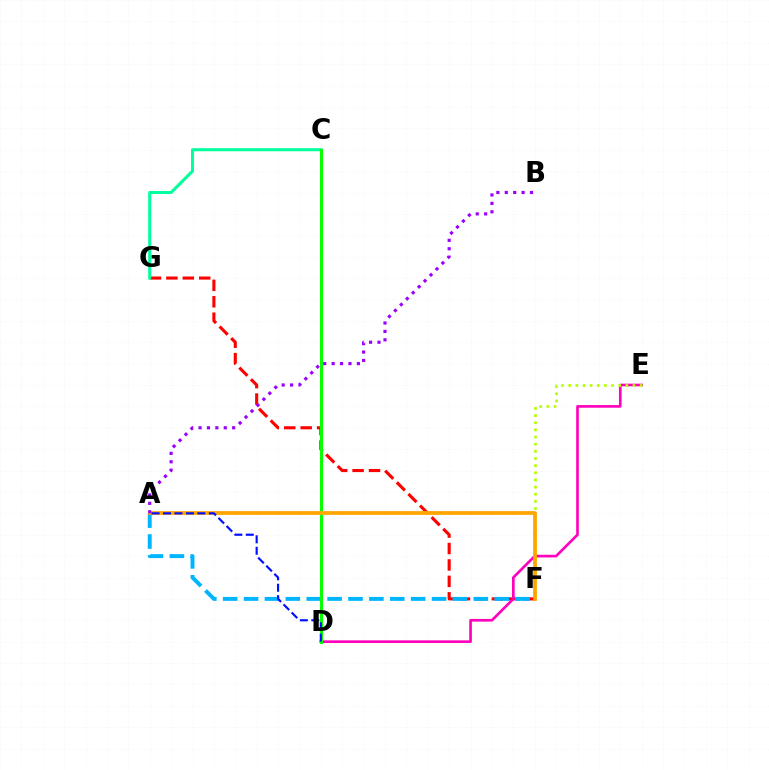{('F', 'G'): [{'color': '#ff0000', 'line_style': 'dashed', 'thickness': 2.23}], ('C', 'G'): [{'color': '#00ff9d', 'line_style': 'solid', 'thickness': 2.2}], ('D', 'E'): [{'color': '#ff00bd', 'line_style': 'solid', 'thickness': 1.91}], ('E', 'F'): [{'color': '#b3ff00', 'line_style': 'dotted', 'thickness': 1.94}], ('A', 'F'): [{'color': '#00b5ff', 'line_style': 'dashed', 'thickness': 2.84}, {'color': '#ffa500', 'line_style': 'solid', 'thickness': 2.7}], ('C', 'D'): [{'color': '#08ff00', 'line_style': 'solid', 'thickness': 2.19}], ('A', 'B'): [{'color': '#9b00ff', 'line_style': 'dotted', 'thickness': 2.28}], ('A', 'D'): [{'color': '#0010ff', 'line_style': 'dashed', 'thickness': 1.56}]}